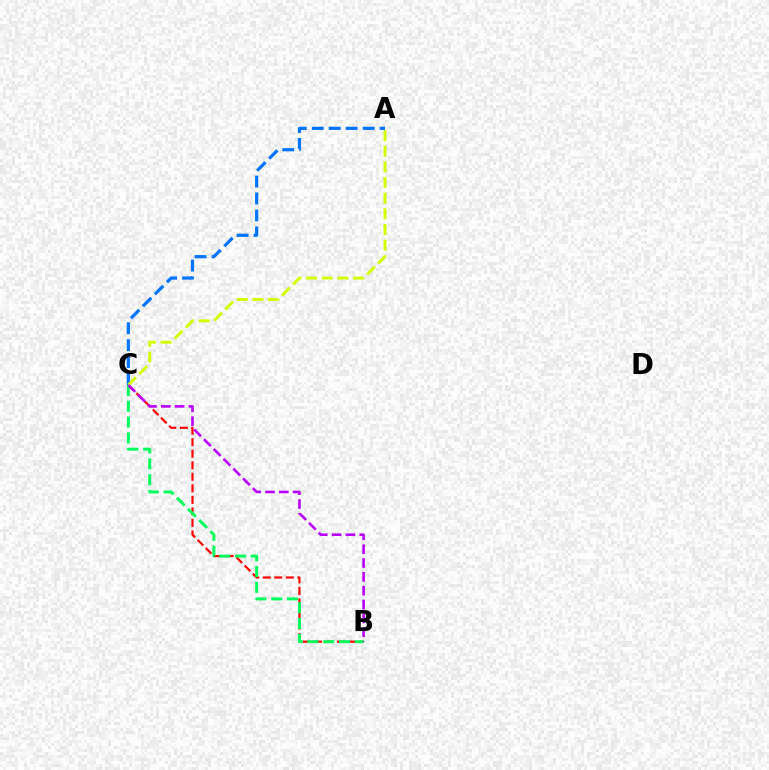{('B', 'C'): [{'color': '#ff0000', 'line_style': 'dashed', 'thickness': 1.57}, {'color': '#00ff5c', 'line_style': 'dashed', 'thickness': 2.15}, {'color': '#b900ff', 'line_style': 'dashed', 'thickness': 1.88}], ('A', 'C'): [{'color': '#0074ff', 'line_style': 'dashed', 'thickness': 2.3}, {'color': '#d1ff00', 'line_style': 'dashed', 'thickness': 2.12}]}